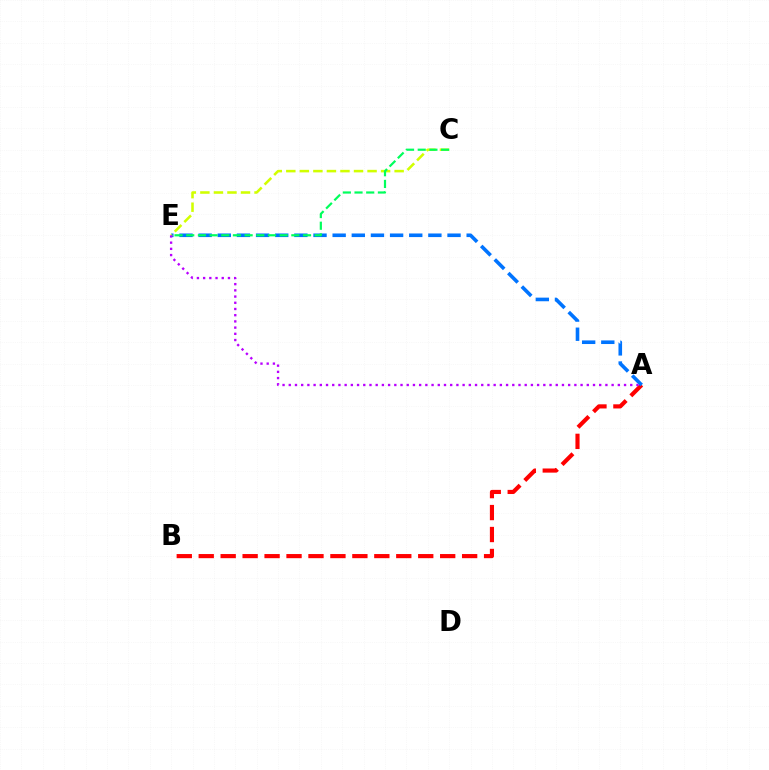{('A', 'B'): [{'color': '#ff0000', 'line_style': 'dashed', 'thickness': 2.98}], ('A', 'E'): [{'color': '#0074ff', 'line_style': 'dashed', 'thickness': 2.6}, {'color': '#b900ff', 'line_style': 'dotted', 'thickness': 1.69}], ('C', 'E'): [{'color': '#d1ff00', 'line_style': 'dashed', 'thickness': 1.84}, {'color': '#00ff5c', 'line_style': 'dashed', 'thickness': 1.59}]}